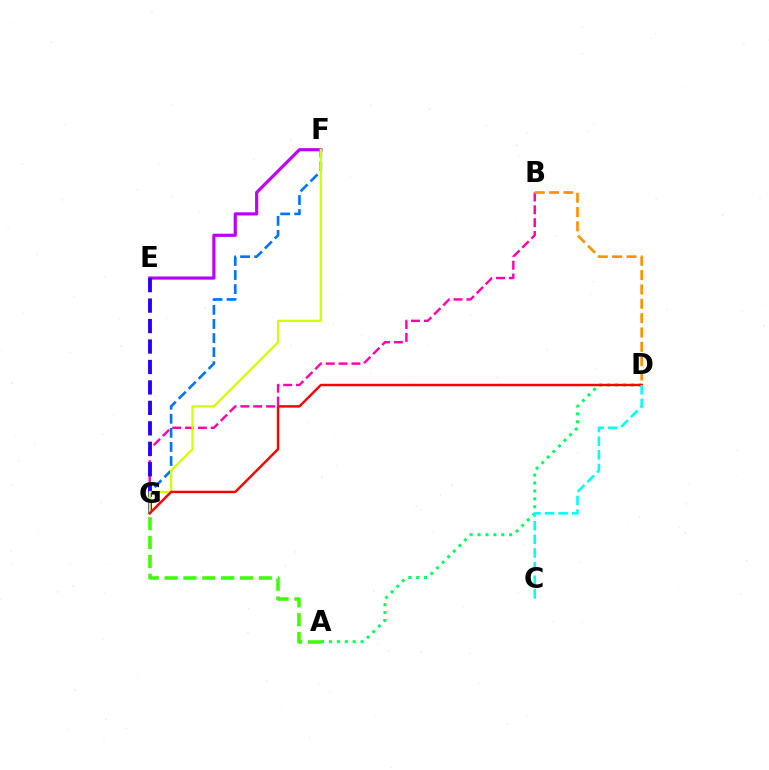{('E', 'F'): [{'color': '#b900ff', 'line_style': 'solid', 'thickness': 2.28}], ('B', 'G'): [{'color': '#ff00ac', 'line_style': 'dashed', 'thickness': 1.74}], ('F', 'G'): [{'color': '#0074ff', 'line_style': 'dashed', 'thickness': 1.91}, {'color': '#d1ff00', 'line_style': 'solid', 'thickness': 1.63}], ('E', 'G'): [{'color': '#2500ff', 'line_style': 'dashed', 'thickness': 2.78}], ('A', 'G'): [{'color': '#3dff00', 'line_style': 'dashed', 'thickness': 2.56}], ('B', 'D'): [{'color': '#ff9400', 'line_style': 'dashed', 'thickness': 1.95}], ('A', 'D'): [{'color': '#00ff5c', 'line_style': 'dotted', 'thickness': 2.15}], ('D', 'G'): [{'color': '#ff0000', 'line_style': 'solid', 'thickness': 1.77}], ('C', 'D'): [{'color': '#00fff6', 'line_style': 'dashed', 'thickness': 1.85}]}